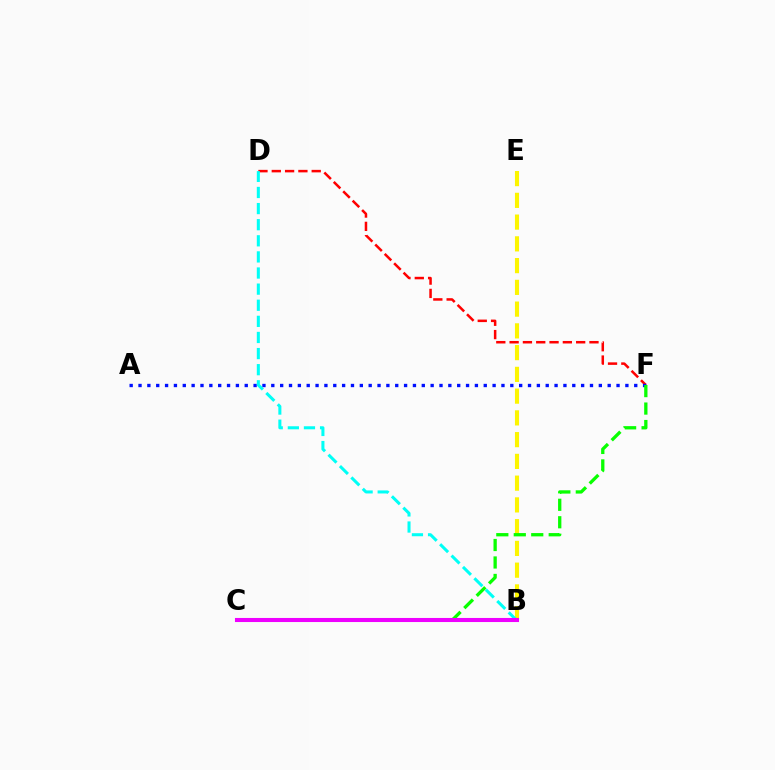{('D', 'F'): [{'color': '#ff0000', 'line_style': 'dashed', 'thickness': 1.81}], ('B', 'E'): [{'color': '#fcf500', 'line_style': 'dashed', 'thickness': 2.96}], ('A', 'F'): [{'color': '#0010ff', 'line_style': 'dotted', 'thickness': 2.41}], ('B', 'D'): [{'color': '#00fff6', 'line_style': 'dashed', 'thickness': 2.19}], ('C', 'F'): [{'color': '#08ff00', 'line_style': 'dashed', 'thickness': 2.37}], ('B', 'C'): [{'color': '#ee00ff', 'line_style': 'solid', 'thickness': 2.93}]}